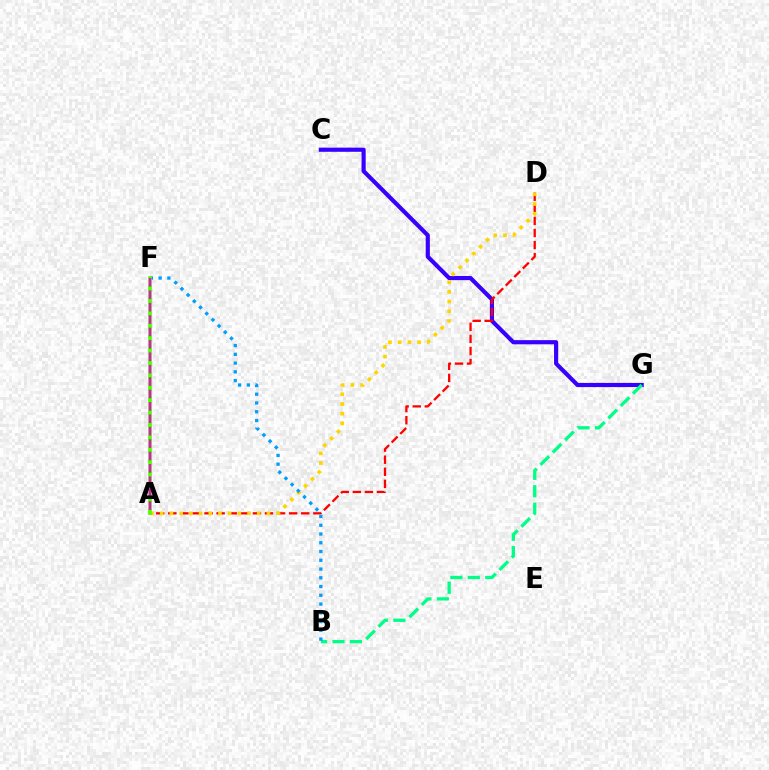{('C', 'G'): [{'color': '#3700ff', 'line_style': 'solid', 'thickness': 2.99}], ('A', 'D'): [{'color': '#ff0000', 'line_style': 'dashed', 'thickness': 1.64}, {'color': '#ffd500', 'line_style': 'dotted', 'thickness': 2.64}], ('B', 'G'): [{'color': '#00ff86', 'line_style': 'dashed', 'thickness': 2.37}], ('B', 'F'): [{'color': '#009eff', 'line_style': 'dotted', 'thickness': 2.38}], ('A', 'F'): [{'color': '#4fff00', 'line_style': 'solid', 'thickness': 2.66}, {'color': '#ff00ed', 'line_style': 'dashed', 'thickness': 1.69}]}